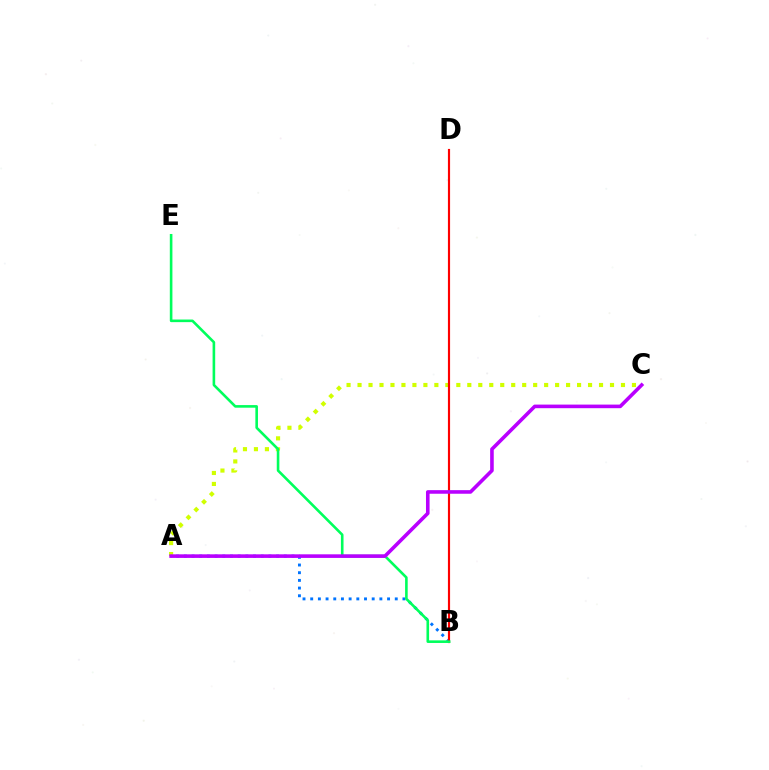{('A', 'C'): [{'color': '#d1ff00', 'line_style': 'dotted', 'thickness': 2.98}, {'color': '#b900ff', 'line_style': 'solid', 'thickness': 2.59}], ('A', 'B'): [{'color': '#0074ff', 'line_style': 'dotted', 'thickness': 2.09}], ('B', 'D'): [{'color': '#ff0000', 'line_style': 'solid', 'thickness': 1.56}], ('B', 'E'): [{'color': '#00ff5c', 'line_style': 'solid', 'thickness': 1.88}]}